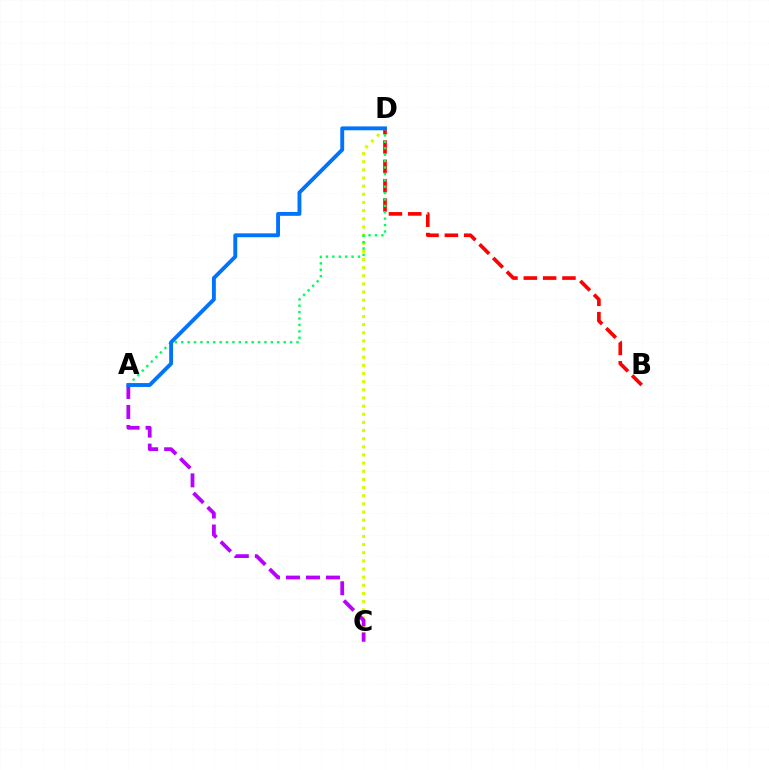{('C', 'D'): [{'color': '#d1ff00', 'line_style': 'dotted', 'thickness': 2.21}], ('B', 'D'): [{'color': '#ff0000', 'line_style': 'dashed', 'thickness': 2.63}], ('A', 'D'): [{'color': '#00ff5c', 'line_style': 'dotted', 'thickness': 1.74}, {'color': '#0074ff', 'line_style': 'solid', 'thickness': 2.79}], ('A', 'C'): [{'color': '#b900ff', 'line_style': 'dashed', 'thickness': 2.72}]}